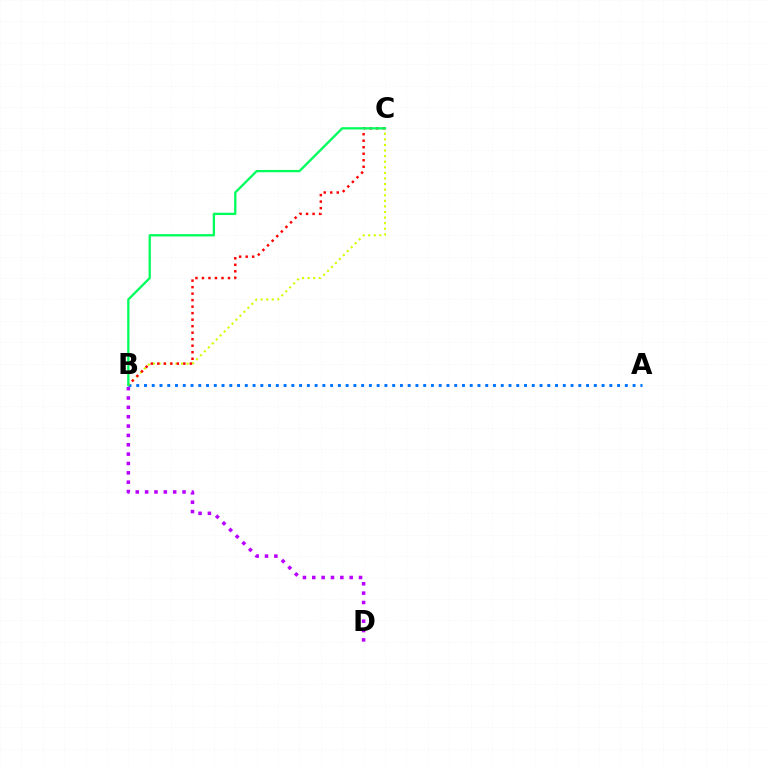{('A', 'B'): [{'color': '#0074ff', 'line_style': 'dotted', 'thickness': 2.11}], ('B', 'C'): [{'color': '#d1ff00', 'line_style': 'dotted', 'thickness': 1.52}, {'color': '#ff0000', 'line_style': 'dotted', 'thickness': 1.77}, {'color': '#00ff5c', 'line_style': 'solid', 'thickness': 1.66}], ('B', 'D'): [{'color': '#b900ff', 'line_style': 'dotted', 'thickness': 2.54}]}